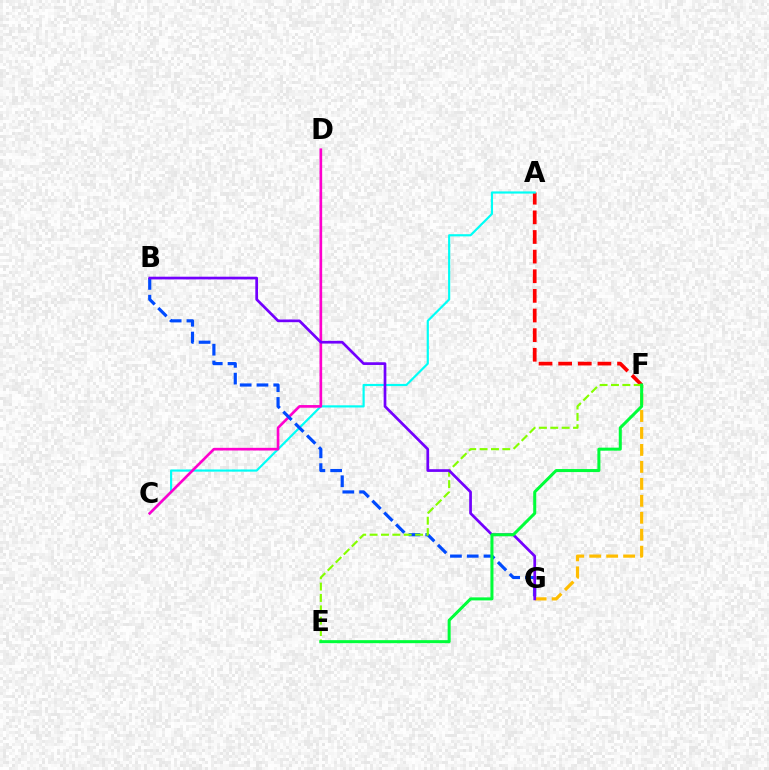{('A', 'F'): [{'color': '#ff0000', 'line_style': 'dashed', 'thickness': 2.67}], ('A', 'C'): [{'color': '#00fff6', 'line_style': 'solid', 'thickness': 1.57}], ('C', 'D'): [{'color': '#ff00cf', 'line_style': 'solid', 'thickness': 1.92}], ('B', 'G'): [{'color': '#004bff', 'line_style': 'dashed', 'thickness': 2.28}, {'color': '#7200ff', 'line_style': 'solid', 'thickness': 1.95}], ('F', 'G'): [{'color': '#ffbd00', 'line_style': 'dashed', 'thickness': 2.3}], ('E', 'F'): [{'color': '#84ff00', 'line_style': 'dashed', 'thickness': 1.54}, {'color': '#00ff39', 'line_style': 'solid', 'thickness': 2.18}]}